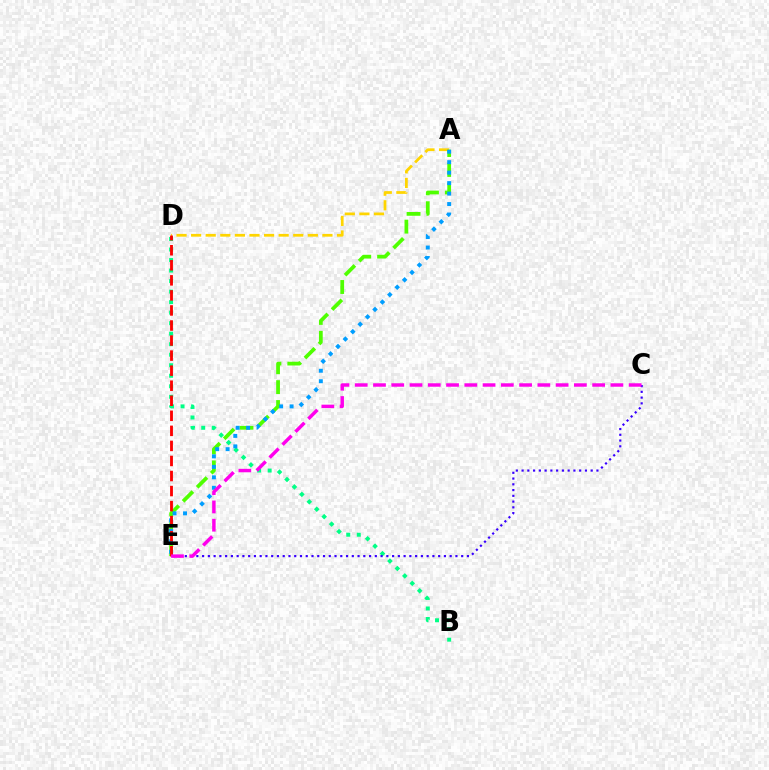{('A', 'D'): [{'color': '#ffd500', 'line_style': 'dashed', 'thickness': 1.98}], ('A', 'E'): [{'color': '#4fff00', 'line_style': 'dashed', 'thickness': 2.7}, {'color': '#009eff', 'line_style': 'dotted', 'thickness': 2.84}], ('B', 'D'): [{'color': '#00ff86', 'line_style': 'dotted', 'thickness': 2.86}], ('C', 'E'): [{'color': '#3700ff', 'line_style': 'dotted', 'thickness': 1.56}, {'color': '#ff00ed', 'line_style': 'dashed', 'thickness': 2.48}], ('D', 'E'): [{'color': '#ff0000', 'line_style': 'dashed', 'thickness': 2.04}]}